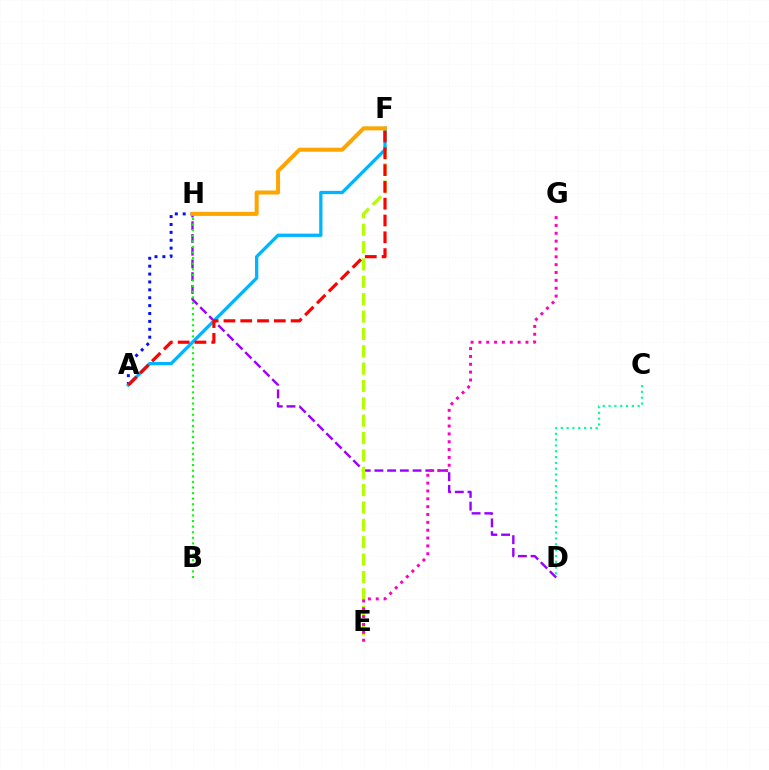{('D', 'H'): [{'color': '#9b00ff', 'line_style': 'dashed', 'thickness': 1.73}], ('E', 'F'): [{'color': '#b3ff00', 'line_style': 'dashed', 'thickness': 2.36}], ('A', 'H'): [{'color': '#0010ff', 'line_style': 'dotted', 'thickness': 2.14}], ('B', 'H'): [{'color': '#08ff00', 'line_style': 'dotted', 'thickness': 1.52}], ('A', 'F'): [{'color': '#00b5ff', 'line_style': 'solid', 'thickness': 2.37}, {'color': '#ff0000', 'line_style': 'dashed', 'thickness': 2.28}], ('C', 'D'): [{'color': '#00ff9d', 'line_style': 'dotted', 'thickness': 1.58}], ('E', 'G'): [{'color': '#ff00bd', 'line_style': 'dotted', 'thickness': 2.13}], ('F', 'H'): [{'color': '#ffa500', 'line_style': 'solid', 'thickness': 2.89}]}